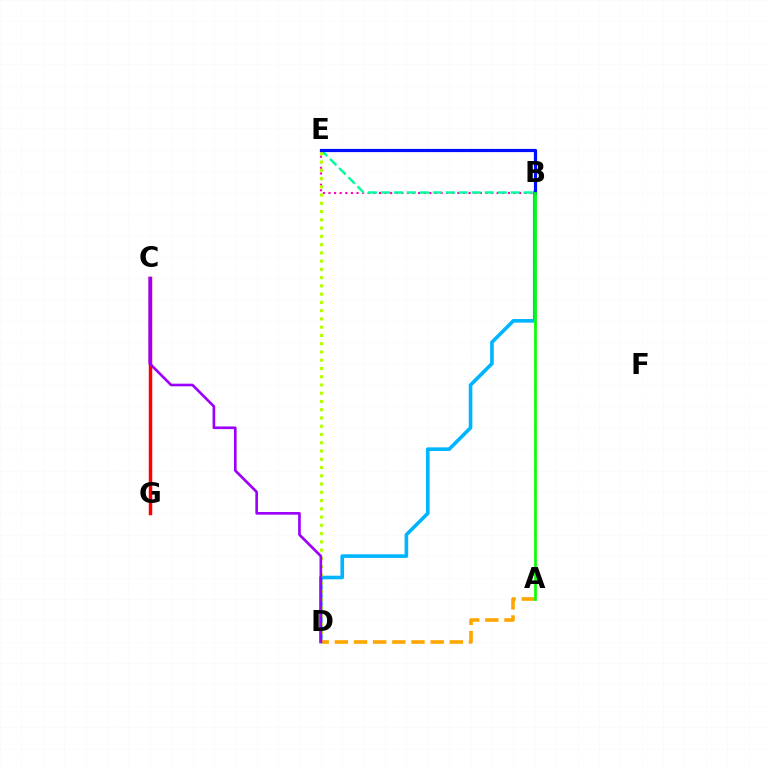{('B', 'D'): [{'color': '#00b5ff', 'line_style': 'solid', 'thickness': 2.6}], ('B', 'E'): [{'color': '#ff00bd', 'line_style': 'dotted', 'thickness': 1.52}, {'color': '#00ff9d', 'line_style': 'dashed', 'thickness': 1.76}, {'color': '#0010ff', 'line_style': 'solid', 'thickness': 2.3}], ('C', 'G'): [{'color': '#ff0000', 'line_style': 'solid', 'thickness': 2.5}], ('D', 'E'): [{'color': '#b3ff00', 'line_style': 'dotted', 'thickness': 2.24}], ('A', 'D'): [{'color': '#ffa500', 'line_style': 'dashed', 'thickness': 2.6}], ('A', 'B'): [{'color': '#08ff00', 'line_style': 'solid', 'thickness': 1.95}], ('C', 'D'): [{'color': '#9b00ff', 'line_style': 'solid', 'thickness': 1.91}]}